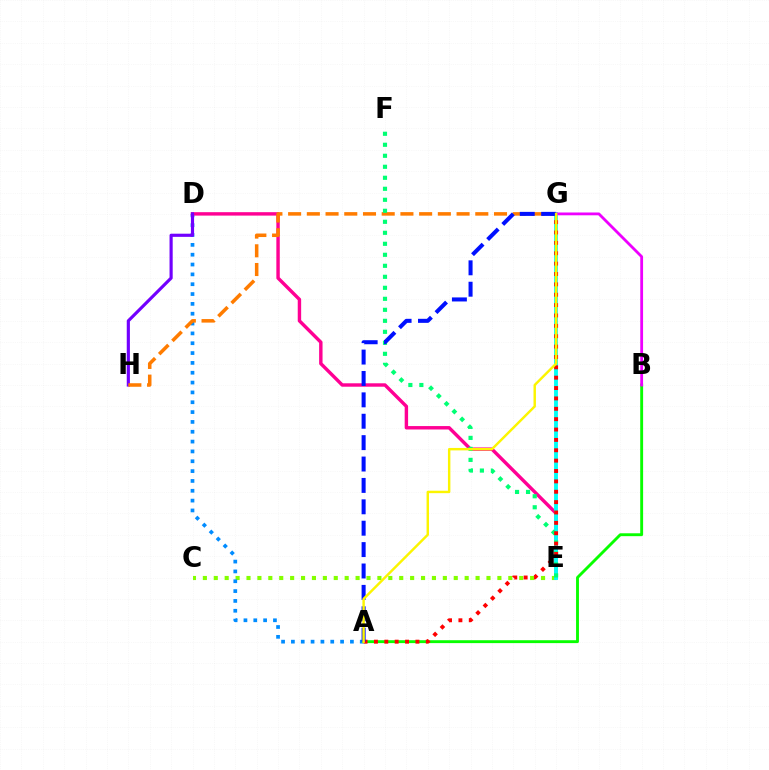{('C', 'E'): [{'color': '#84ff00', 'line_style': 'dotted', 'thickness': 2.96}], ('A', 'D'): [{'color': '#008cff', 'line_style': 'dotted', 'thickness': 2.67}], ('A', 'B'): [{'color': '#08ff00', 'line_style': 'solid', 'thickness': 2.08}], ('D', 'E'): [{'color': '#ff0094', 'line_style': 'solid', 'thickness': 2.46}], ('D', 'H'): [{'color': '#7200ff', 'line_style': 'solid', 'thickness': 2.27}], ('G', 'H'): [{'color': '#ff7c00', 'line_style': 'dashed', 'thickness': 2.54}], ('E', 'G'): [{'color': '#00fff6', 'line_style': 'solid', 'thickness': 2.78}], ('E', 'F'): [{'color': '#00ff74', 'line_style': 'dotted', 'thickness': 2.99}], ('A', 'G'): [{'color': '#ff0000', 'line_style': 'dotted', 'thickness': 2.82}, {'color': '#0010ff', 'line_style': 'dashed', 'thickness': 2.91}, {'color': '#fcf500', 'line_style': 'solid', 'thickness': 1.76}], ('B', 'G'): [{'color': '#ee00ff', 'line_style': 'solid', 'thickness': 2.02}]}